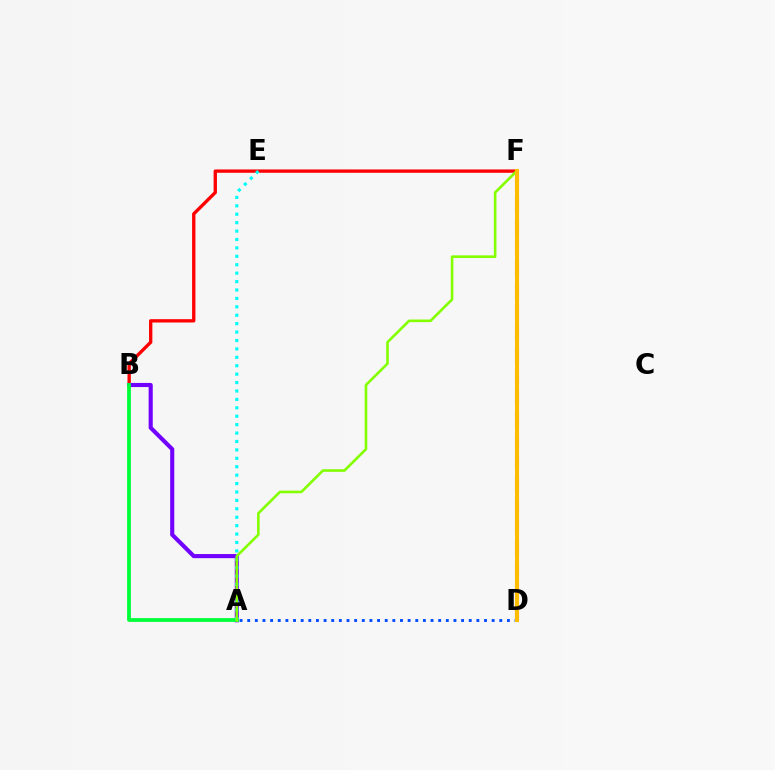{('A', 'D'): [{'color': '#004bff', 'line_style': 'dotted', 'thickness': 2.08}], ('D', 'F'): [{'color': '#ff00cf', 'line_style': 'dashed', 'thickness': 2.91}, {'color': '#ffbd00', 'line_style': 'solid', 'thickness': 2.94}], ('B', 'F'): [{'color': '#ff0000', 'line_style': 'solid', 'thickness': 2.4}], ('A', 'B'): [{'color': '#7200ff', 'line_style': 'solid', 'thickness': 2.96}, {'color': '#00ff39', 'line_style': 'solid', 'thickness': 2.73}], ('A', 'E'): [{'color': '#00fff6', 'line_style': 'dotted', 'thickness': 2.29}], ('A', 'F'): [{'color': '#84ff00', 'line_style': 'solid', 'thickness': 1.88}]}